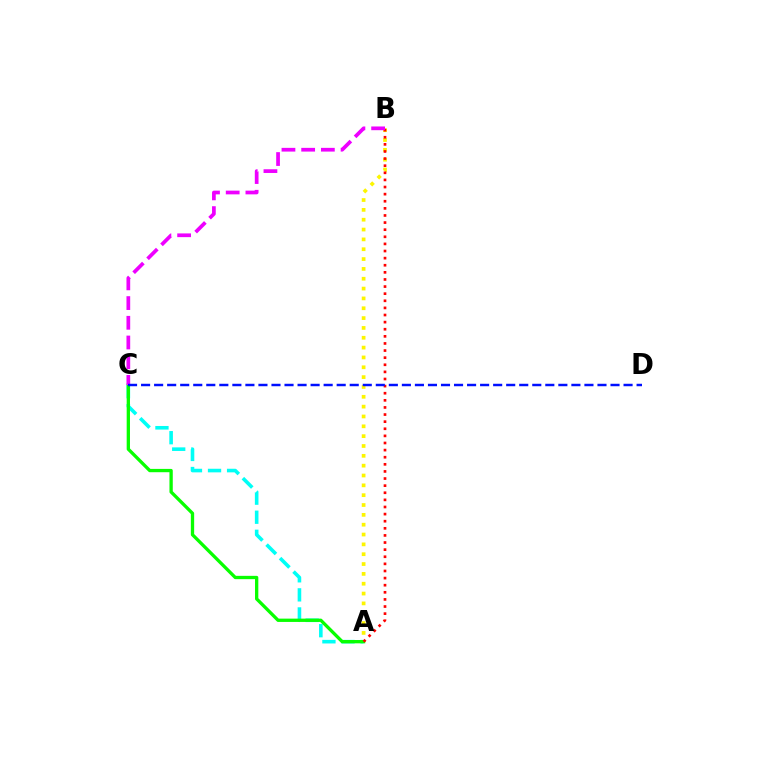{('A', 'C'): [{'color': '#00fff6', 'line_style': 'dashed', 'thickness': 2.59}, {'color': '#08ff00', 'line_style': 'solid', 'thickness': 2.38}], ('A', 'B'): [{'color': '#fcf500', 'line_style': 'dotted', 'thickness': 2.67}, {'color': '#ff0000', 'line_style': 'dotted', 'thickness': 1.93}], ('B', 'C'): [{'color': '#ee00ff', 'line_style': 'dashed', 'thickness': 2.68}], ('C', 'D'): [{'color': '#0010ff', 'line_style': 'dashed', 'thickness': 1.77}]}